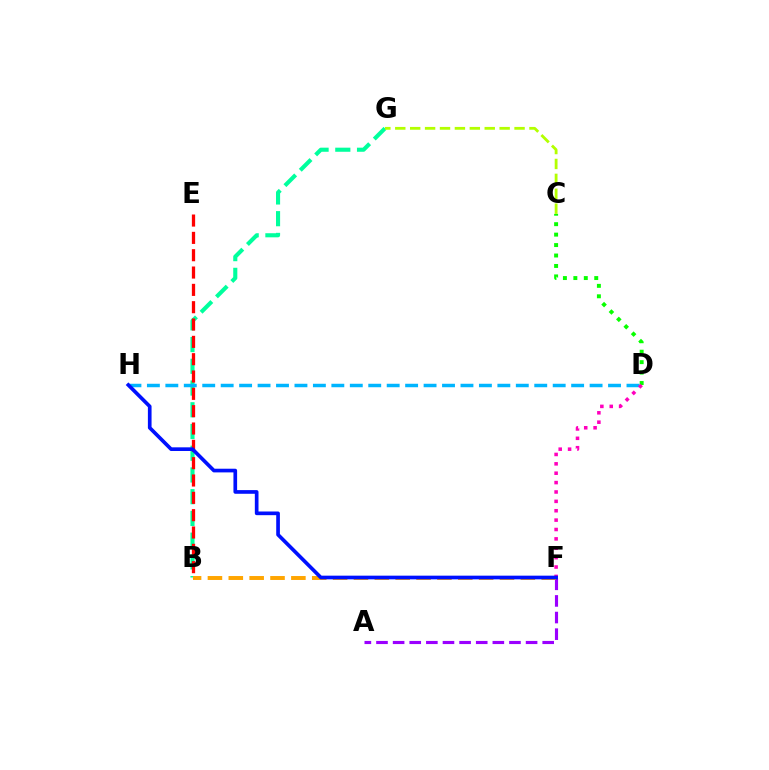{('B', 'G'): [{'color': '#00ff9d', 'line_style': 'dashed', 'thickness': 2.95}], ('A', 'F'): [{'color': '#9b00ff', 'line_style': 'dashed', 'thickness': 2.26}], ('B', 'F'): [{'color': '#ffa500', 'line_style': 'dashed', 'thickness': 2.83}], ('D', 'H'): [{'color': '#00b5ff', 'line_style': 'dashed', 'thickness': 2.51}], ('C', 'D'): [{'color': '#08ff00', 'line_style': 'dotted', 'thickness': 2.84}], ('C', 'G'): [{'color': '#b3ff00', 'line_style': 'dashed', 'thickness': 2.03}], ('B', 'E'): [{'color': '#ff0000', 'line_style': 'dashed', 'thickness': 2.35}], ('D', 'F'): [{'color': '#ff00bd', 'line_style': 'dotted', 'thickness': 2.55}], ('F', 'H'): [{'color': '#0010ff', 'line_style': 'solid', 'thickness': 2.65}]}